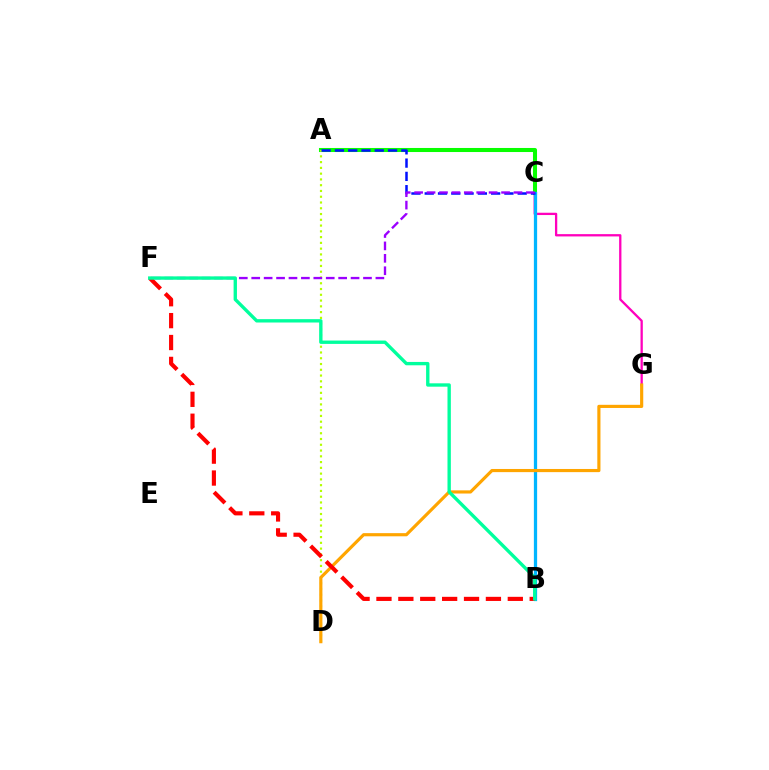{('C', 'G'): [{'color': '#ff00bd', 'line_style': 'solid', 'thickness': 1.65}], ('A', 'C'): [{'color': '#08ff00', 'line_style': 'solid', 'thickness': 2.92}, {'color': '#0010ff', 'line_style': 'dashed', 'thickness': 1.8}], ('A', 'D'): [{'color': '#b3ff00', 'line_style': 'dotted', 'thickness': 1.57}], ('B', 'C'): [{'color': '#00b5ff', 'line_style': 'solid', 'thickness': 2.35}], ('C', 'F'): [{'color': '#9b00ff', 'line_style': 'dashed', 'thickness': 1.69}], ('D', 'G'): [{'color': '#ffa500', 'line_style': 'solid', 'thickness': 2.27}], ('B', 'F'): [{'color': '#ff0000', 'line_style': 'dashed', 'thickness': 2.97}, {'color': '#00ff9d', 'line_style': 'solid', 'thickness': 2.42}]}